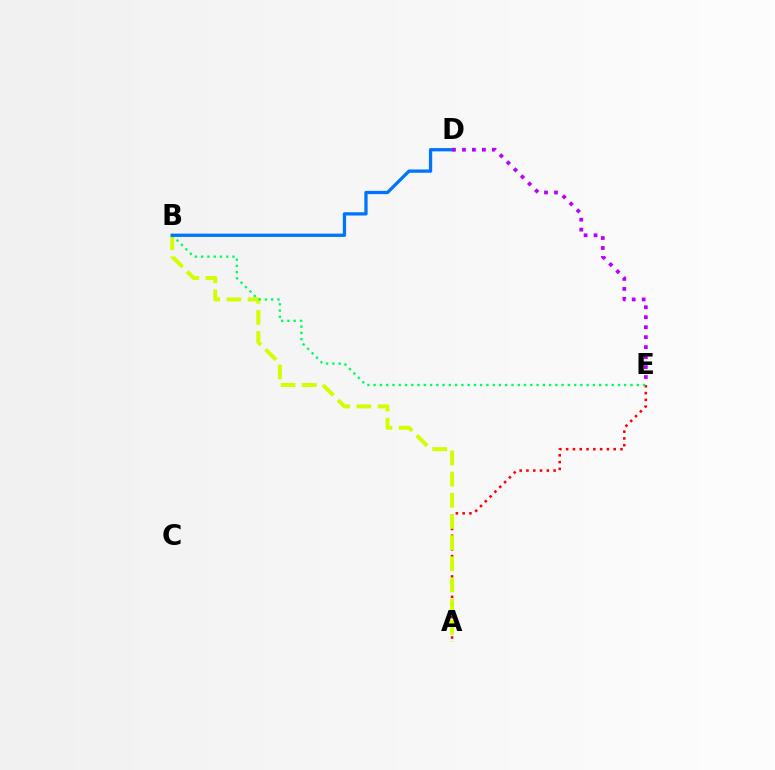{('A', 'E'): [{'color': '#ff0000', 'line_style': 'dotted', 'thickness': 1.84}], ('A', 'B'): [{'color': '#d1ff00', 'line_style': 'dashed', 'thickness': 2.88}], ('B', 'E'): [{'color': '#00ff5c', 'line_style': 'dotted', 'thickness': 1.7}], ('B', 'D'): [{'color': '#0074ff', 'line_style': 'solid', 'thickness': 2.36}], ('D', 'E'): [{'color': '#b900ff', 'line_style': 'dotted', 'thickness': 2.71}]}